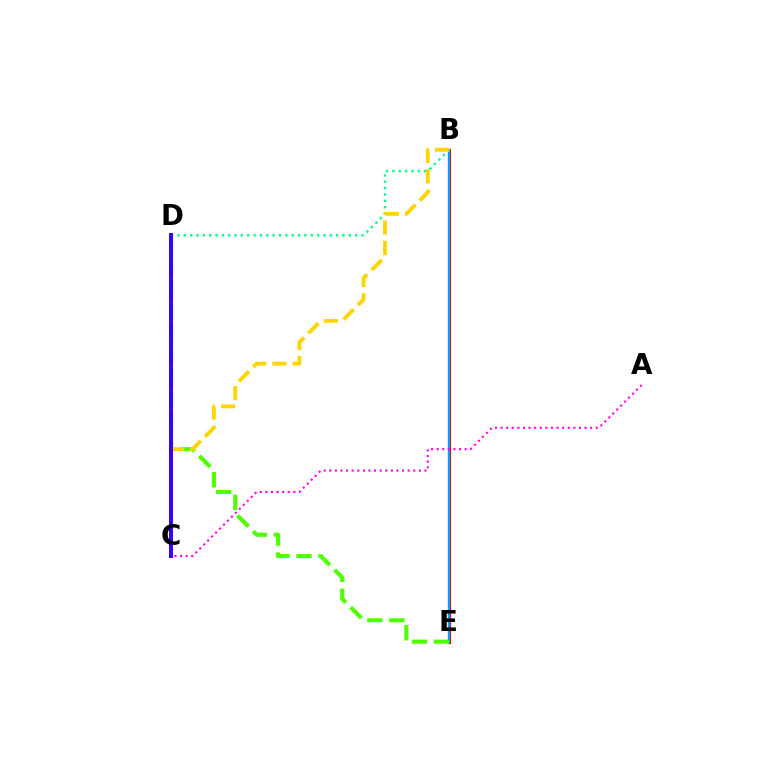{('B', 'E'): [{'color': '#ff0000', 'line_style': 'solid', 'thickness': 2.26}, {'color': '#009eff', 'line_style': 'solid', 'thickness': 1.6}], ('D', 'E'): [{'color': '#4fff00', 'line_style': 'dashed', 'thickness': 2.99}], ('B', 'D'): [{'color': '#00ff86', 'line_style': 'dotted', 'thickness': 1.72}], ('A', 'C'): [{'color': '#ff00ed', 'line_style': 'dotted', 'thickness': 1.52}], ('B', 'C'): [{'color': '#ffd500', 'line_style': 'dashed', 'thickness': 2.77}], ('C', 'D'): [{'color': '#3700ff', 'line_style': 'solid', 'thickness': 2.84}]}